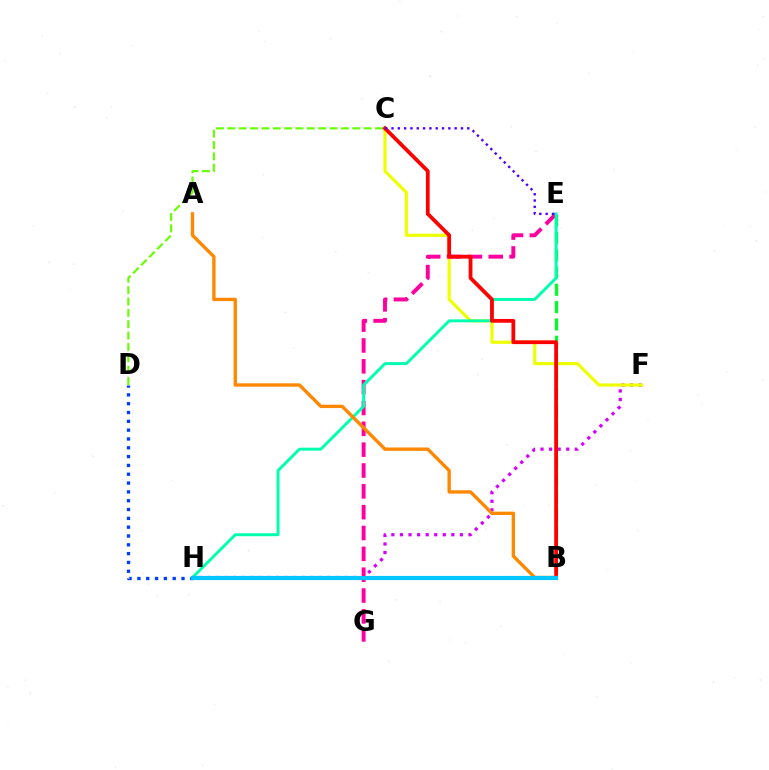{('D', 'H'): [{'color': '#003fff', 'line_style': 'dotted', 'thickness': 2.4}], ('F', 'H'): [{'color': '#d600ff', 'line_style': 'dotted', 'thickness': 2.33}], ('C', 'F'): [{'color': '#eeff00', 'line_style': 'solid', 'thickness': 2.28}], ('B', 'E'): [{'color': '#00ff27', 'line_style': 'dashed', 'thickness': 2.35}], ('C', 'D'): [{'color': '#66ff00', 'line_style': 'dashed', 'thickness': 1.54}], ('E', 'G'): [{'color': '#ff00a0', 'line_style': 'dashed', 'thickness': 2.83}], ('E', 'H'): [{'color': '#00ffaf', 'line_style': 'solid', 'thickness': 2.12}], ('B', 'C'): [{'color': '#ff0000', 'line_style': 'solid', 'thickness': 2.72}], ('C', 'E'): [{'color': '#4f00ff', 'line_style': 'dotted', 'thickness': 1.72}], ('A', 'B'): [{'color': '#ff8800', 'line_style': 'solid', 'thickness': 2.41}], ('B', 'H'): [{'color': '#00c7ff', 'line_style': 'solid', 'thickness': 2.99}]}